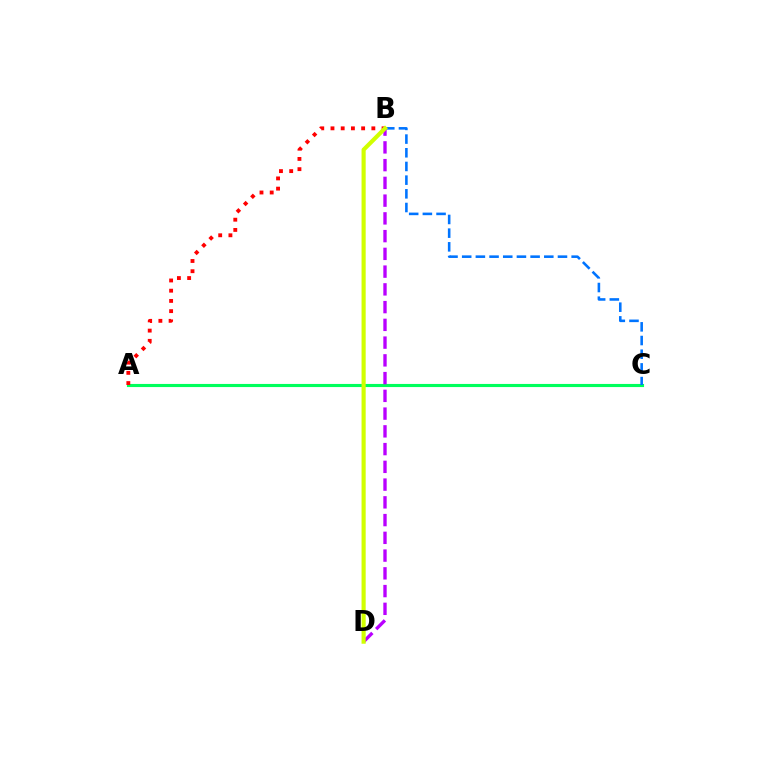{('A', 'C'): [{'color': '#00ff5c', 'line_style': 'solid', 'thickness': 2.24}], ('A', 'B'): [{'color': '#ff0000', 'line_style': 'dotted', 'thickness': 2.78}], ('B', 'C'): [{'color': '#0074ff', 'line_style': 'dashed', 'thickness': 1.86}], ('B', 'D'): [{'color': '#b900ff', 'line_style': 'dashed', 'thickness': 2.41}, {'color': '#d1ff00', 'line_style': 'solid', 'thickness': 2.98}]}